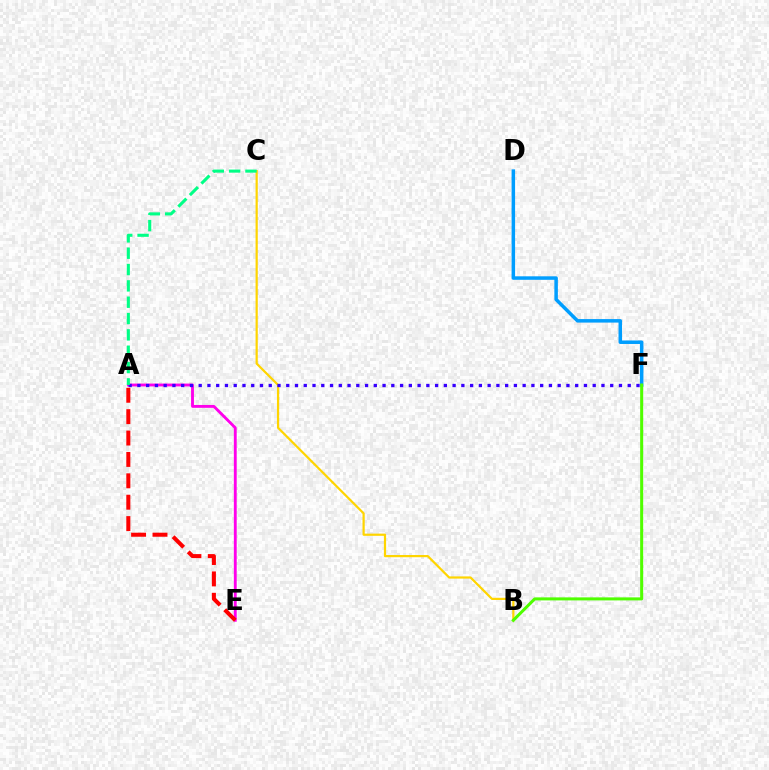{('D', 'F'): [{'color': '#009eff', 'line_style': 'solid', 'thickness': 2.52}], ('A', 'E'): [{'color': '#ff00ed', 'line_style': 'solid', 'thickness': 2.06}, {'color': '#ff0000', 'line_style': 'dashed', 'thickness': 2.91}], ('B', 'C'): [{'color': '#ffd500', 'line_style': 'solid', 'thickness': 1.59}], ('B', 'F'): [{'color': '#4fff00', 'line_style': 'solid', 'thickness': 2.17}], ('A', 'F'): [{'color': '#3700ff', 'line_style': 'dotted', 'thickness': 2.38}], ('A', 'C'): [{'color': '#00ff86', 'line_style': 'dashed', 'thickness': 2.22}]}